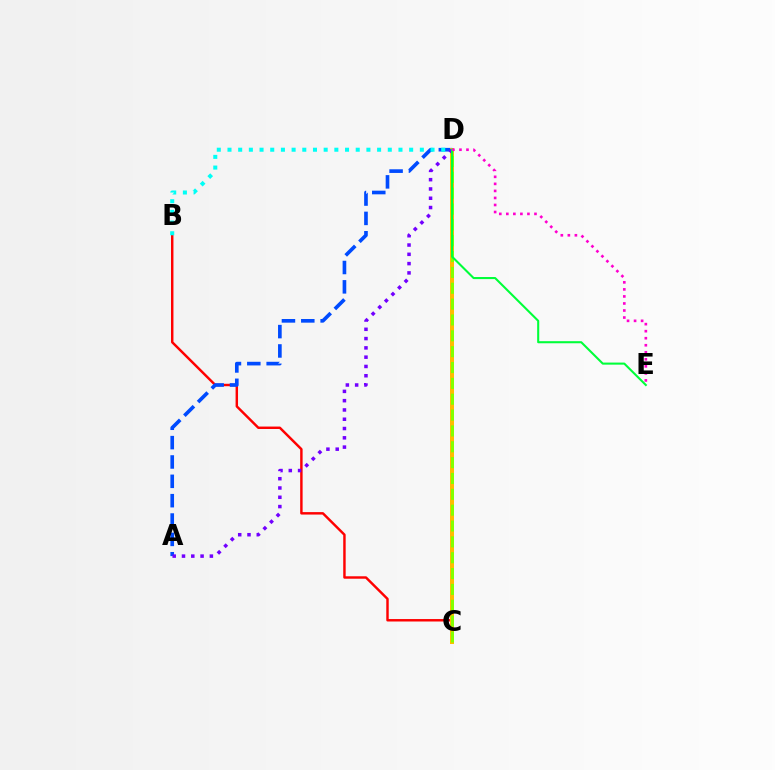{('B', 'C'): [{'color': '#ff0000', 'line_style': 'solid', 'thickness': 1.76}], ('A', 'D'): [{'color': '#004bff', 'line_style': 'dashed', 'thickness': 2.63}, {'color': '#7200ff', 'line_style': 'dotted', 'thickness': 2.52}], ('C', 'D'): [{'color': '#ffbd00', 'line_style': 'solid', 'thickness': 2.87}, {'color': '#84ff00', 'line_style': 'dashed', 'thickness': 2.15}], ('B', 'D'): [{'color': '#00fff6', 'line_style': 'dotted', 'thickness': 2.9}], ('D', 'E'): [{'color': '#00ff39', 'line_style': 'solid', 'thickness': 1.5}, {'color': '#ff00cf', 'line_style': 'dotted', 'thickness': 1.91}]}